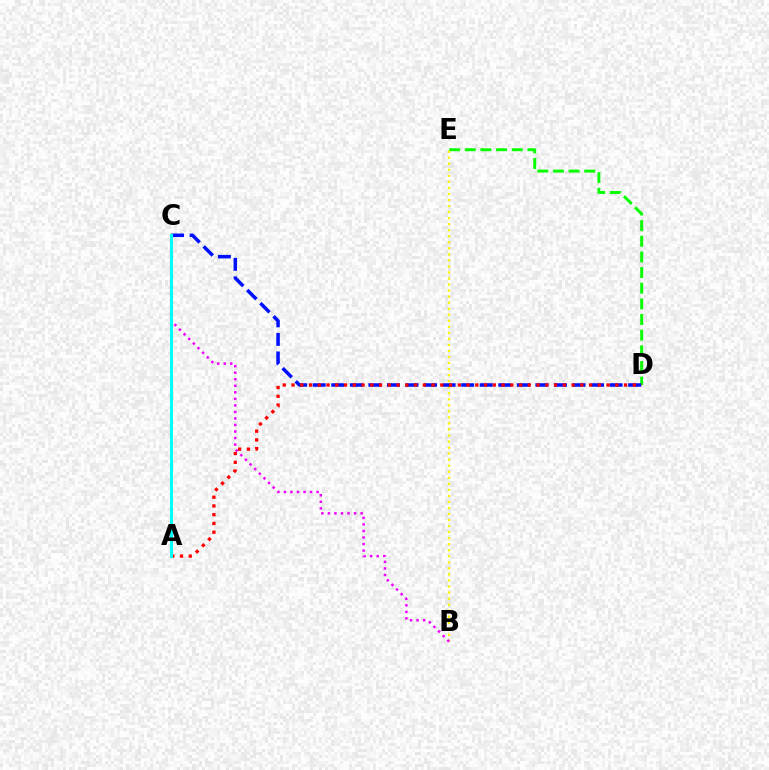{('D', 'E'): [{'color': '#08ff00', 'line_style': 'dashed', 'thickness': 2.13}], ('B', 'E'): [{'color': '#fcf500', 'line_style': 'dotted', 'thickness': 1.64}], ('B', 'C'): [{'color': '#ee00ff', 'line_style': 'dotted', 'thickness': 1.78}], ('C', 'D'): [{'color': '#0010ff', 'line_style': 'dashed', 'thickness': 2.52}], ('A', 'D'): [{'color': '#ff0000', 'line_style': 'dotted', 'thickness': 2.38}], ('A', 'C'): [{'color': '#00fff6', 'line_style': 'solid', 'thickness': 2.18}]}